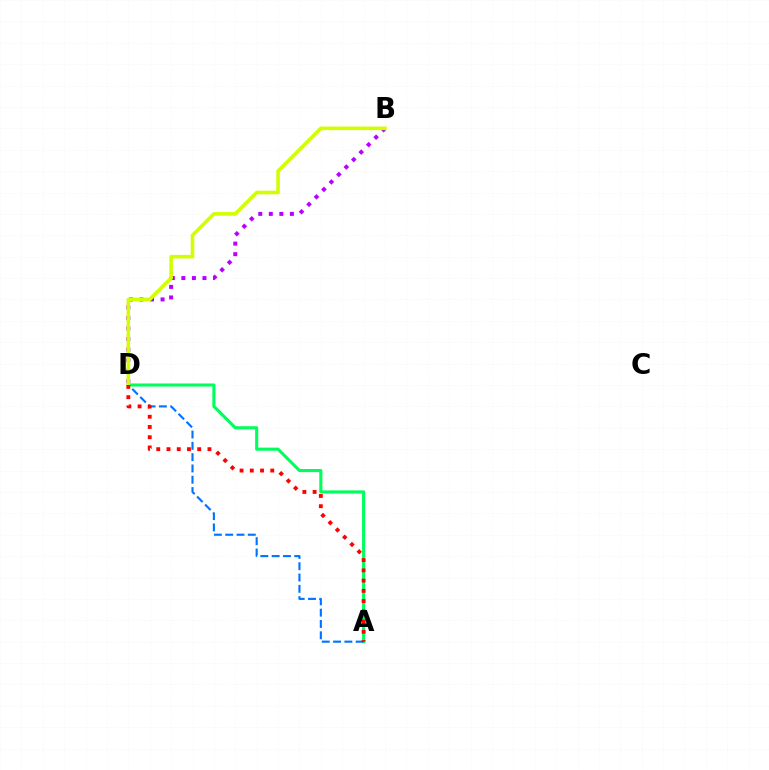{('B', 'D'): [{'color': '#b900ff', 'line_style': 'dotted', 'thickness': 2.87}, {'color': '#d1ff00', 'line_style': 'solid', 'thickness': 2.6}], ('A', 'D'): [{'color': '#00ff5c', 'line_style': 'solid', 'thickness': 2.24}, {'color': '#0074ff', 'line_style': 'dashed', 'thickness': 1.54}, {'color': '#ff0000', 'line_style': 'dotted', 'thickness': 2.78}]}